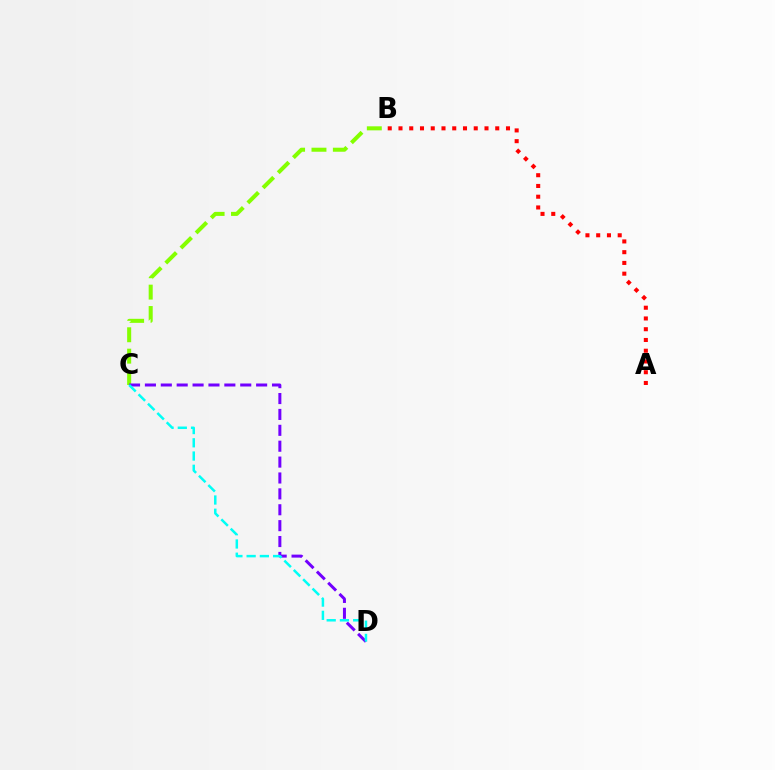{('B', 'C'): [{'color': '#84ff00', 'line_style': 'dashed', 'thickness': 2.91}], ('C', 'D'): [{'color': '#7200ff', 'line_style': 'dashed', 'thickness': 2.16}, {'color': '#00fff6', 'line_style': 'dashed', 'thickness': 1.8}], ('A', 'B'): [{'color': '#ff0000', 'line_style': 'dotted', 'thickness': 2.92}]}